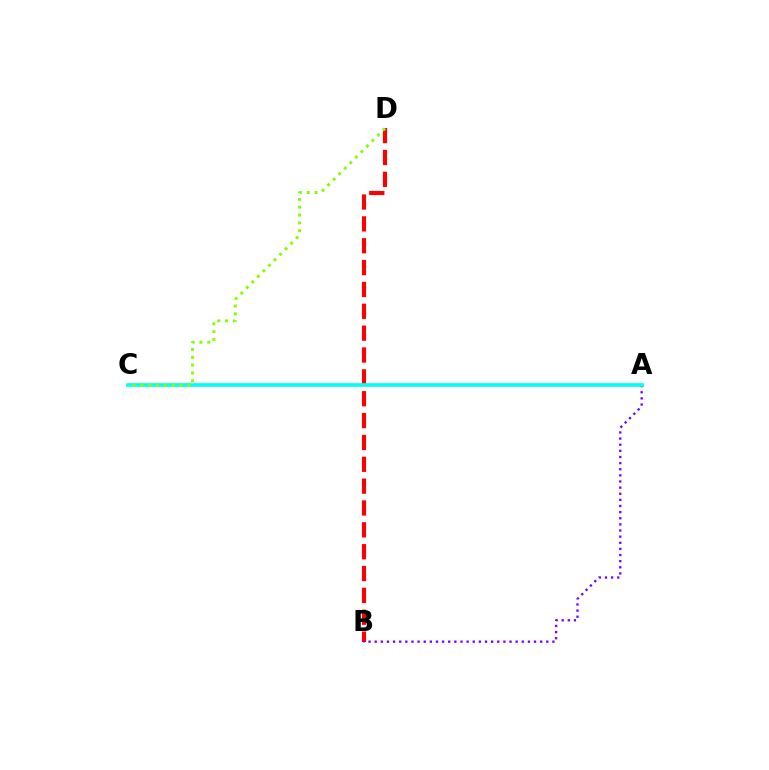{('B', 'D'): [{'color': '#ff0000', 'line_style': 'dashed', 'thickness': 2.97}], ('A', 'B'): [{'color': '#7200ff', 'line_style': 'dotted', 'thickness': 1.67}], ('A', 'C'): [{'color': '#00fff6', 'line_style': 'solid', 'thickness': 2.65}], ('C', 'D'): [{'color': '#84ff00', 'line_style': 'dotted', 'thickness': 2.13}]}